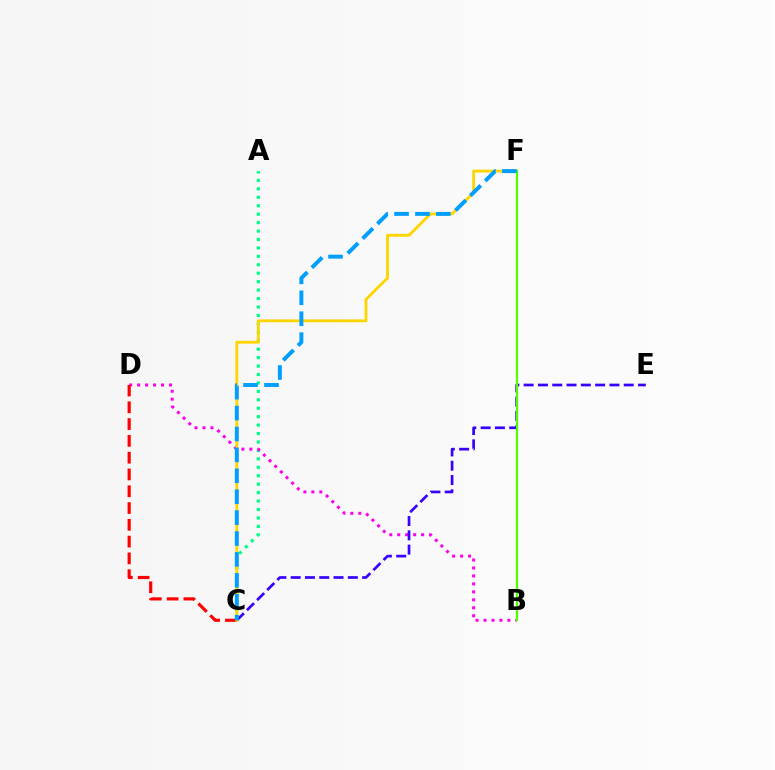{('A', 'C'): [{'color': '#00ff86', 'line_style': 'dotted', 'thickness': 2.29}], ('B', 'D'): [{'color': '#ff00ed', 'line_style': 'dotted', 'thickness': 2.16}], ('C', 'E'): [{'color': '#3700ff', 'line_style': 'dashed', 'thickness': 1.94}], ('C', 'D'): [{'color': '#ff0000', 'line_style': 'dashed', 'thickness': 2.28}], ('C', 'F'): [{'color': '#ffd500', 'line_style': 'solid', 'thickness': 2.04}, {'color': '#009eff', 'line_style': 'dashed', 'thickness': 2.84}], ('B', 'F'): [{'color': '#4fff00', 'line_style': 'solid', 'thickness': 1.58}]}